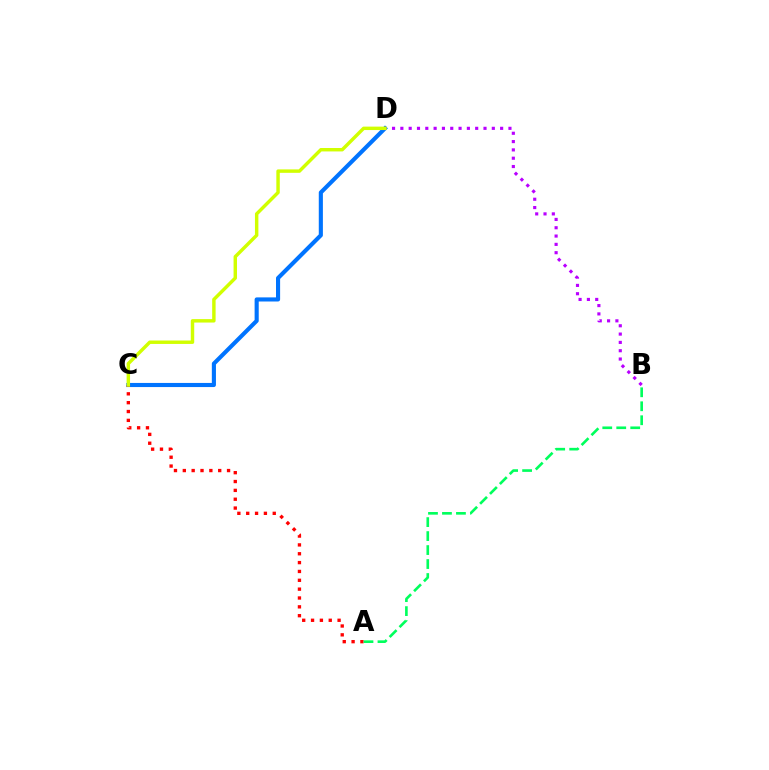{('B', 'D'): [{'color': '#b900ff', 'line_style': 'dotted', 'thickness': 2.26}], ('C', 'D'): [{'color': '#0074ff', 'line_style': 'solid', 'thickness': 2.96}, {'color': '#d1ff00', 'line_style': 'solid', 'thickness': 2.47}], ('A', 'C'): [{'color': '#ff0000', 'line_style': 'dotted', 'thickness': 2.4}], ('A', 'B'): [{'color': '#00ff5c', 'line_style': 'dashed', 'thickness': 1.9}]}